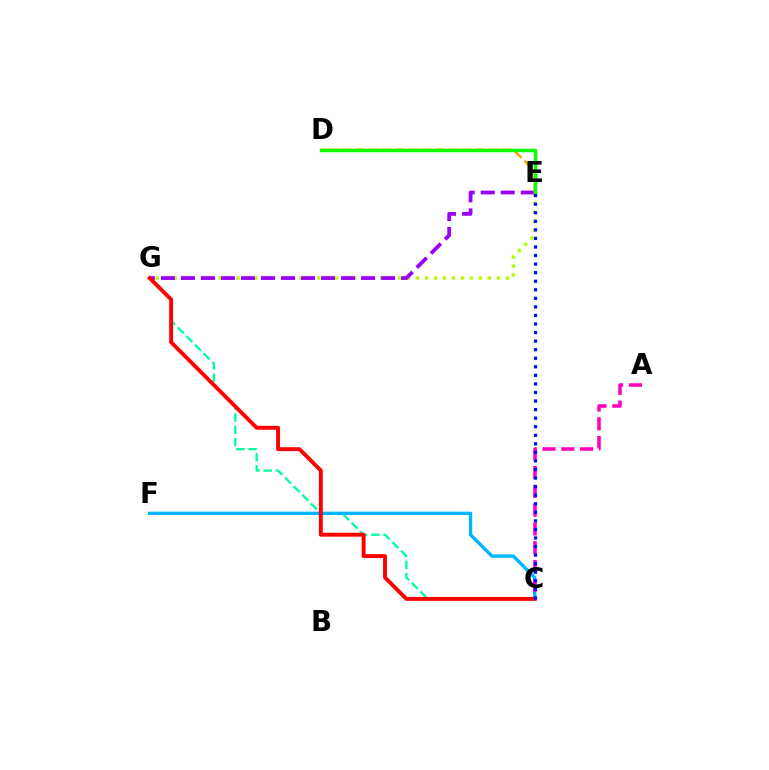{('E', 'G'): [{'color': '#b3ff00', 'line_style': 'dotted', 'thickness': 2.44}, {'color': '#9b00ff', 'line_style': 'dashed', 'thickness': 2.72}], ('C', 'G'): [{'color': '#00ff9d', 'line_style': 'dashed', 'thickness': 1.66}, {'color': '#ff0000', 'line_style': 'solid', 'thickness': 2.8}], ('C', 'F'): [{'color': '#00b5ff', 'line_style': 'solid', 'thickness': 2.41}], ('A', 'C'): [{'color': '#ff00bd', 'line_style': 'dashed', 'thickness': 2.55}], ('D', 'E'): [{'color': '#ffa500', 'line_style': 'dashed', 'thickness': 1.82}, {'color': '#08ff00', 'line_style': 'solid', 'thickness': 2.52}], ('C', 'E'): [{'color': '#0010ff', 'line_style': 'dotted', 'thickness': 2.33}]}